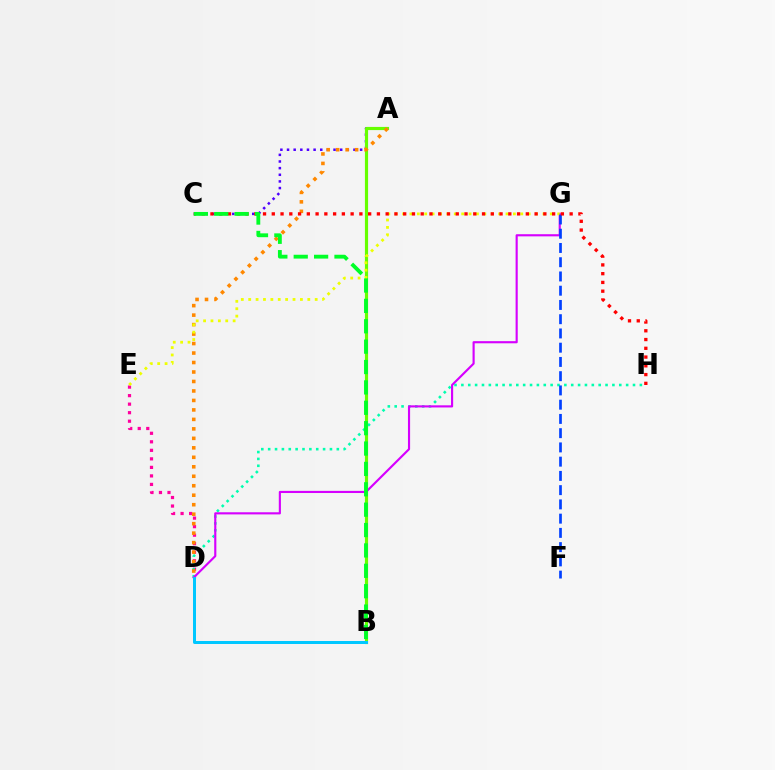{('D', 'E'): [{'color': '#ff00a0', 'line_style': 'dotted', 'thickness': 2.32}], ('A', 'C'): [{'color': '#4f00ff', 'line_style': 'dotted', 'thickness': 1.81}], ('A', 'B'): [{'color': '#66ff00', 'line_style': 'solid', 'thickness': 2.27}], ('D', 'H'): [{'color': '#00ffaf', 'line_style': 'dotted', 'thickness': 1.87}], ('A', 'D'): [{'color': '#ff8800', 'line_style': 'dotted', 'thickness': 2.58}], ('D', 'G'): [{'color': '#d600ff', 'line_style': 'solid', 'thickness': 1.54}], ('E', 'G'): [{'color': '#eeff00', 'line_style': 'dotted', 'thickness': 2.01}], ('F', 'G'): [{'color': '#003fff', 'line_style': 'dashed', 'thickness': 1.94}], ('C', 'H'): [{'color': '#ff0000', 'line_style': 'dotted', 'thickness': 2.38}], ('B', 'C'): [{'color': '#00ff27', 'line_style': 'dashed', 'thickness': 2.77}], ('B', 'D'): [{'color': '#00c7ff', 'line_style': 'solid', 'thickness': 2.16}]}